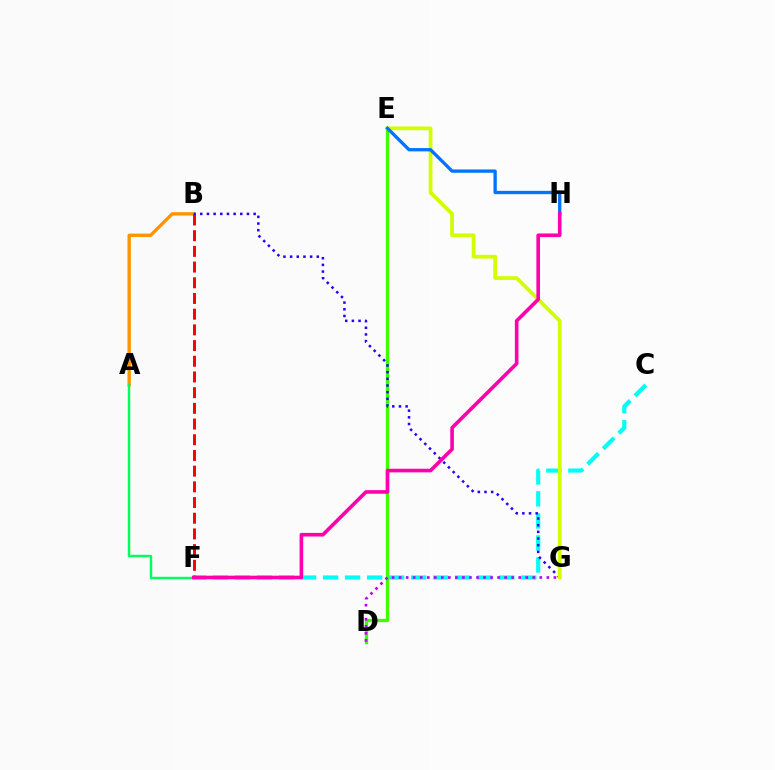{('D', 'E'): [{'color': '#3dff00', 'line_style': 'solid', 'thickness': 2.38}], ('C', 'F'): [{'color': '#00fff6', 'line_style': 'dashed', 'thickness': 2.99}], ('D', 'G'): [{'color': '#b900ff', 'line_style': 'dotted', 'thickness': 1.91}], ('A', 'B'): [{'color': '#ff9400', 'line_style': 'solid', 'thickness': 2.43}], ('B', 'F'): [{'color': '#ff0000', 'line_style': 'dashed', 'thickness': 2.13}], ('A', 'F'): [{'color': '#00ff5c', 'line_style': 'solid', 'thickness': 1.75}], ('B', 'G'): [{'color': '#2500ff', 'line_style': 'dotted', 'thickness': 1.81}], ('E', 'G'): [{'color': '#d1ff00', 'line_style': 'solid', 'thickness': 2.7}], ('E', 'H'): [{'color': '#0074ff', 'line_style': 'solid', 'thickness': 2.38}], ('F', 'H'): [{'color': '#ff00ac', 'line_style': 'solid', 'thickness': 2.61}]}